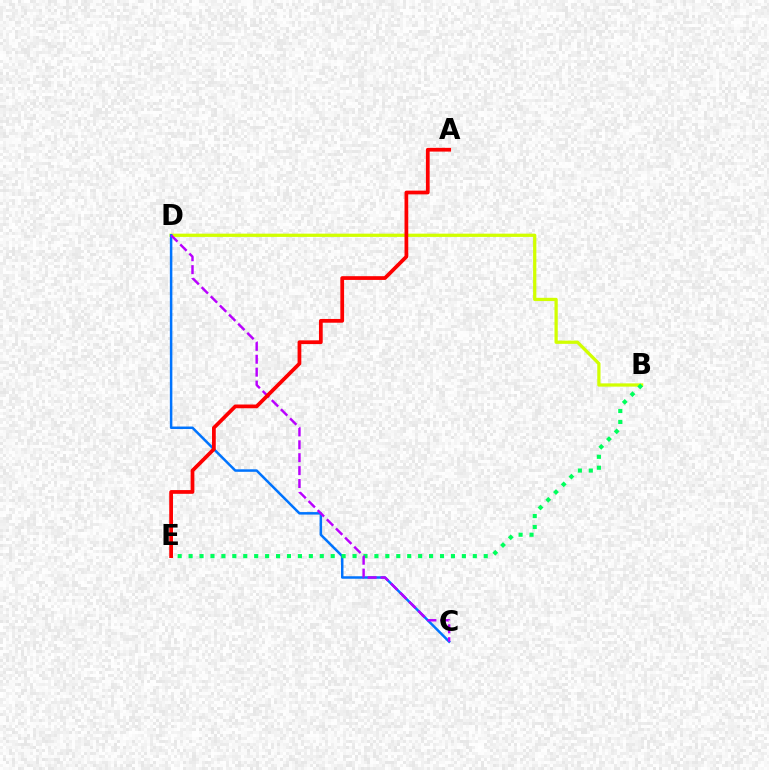{('B', 'D'): [{'color': '#d1ff00', 'line_style': 'solid', 'thickness': 2.34}], ('C', 'D'): [{'color': '#0074ff', 'line_style': 'solid', 'thickness': 1.8}, {'color': '#b900ff', 'line_style': 'dashed', 'thickness': 1.75}], ('B', 'E'): [{'color': '#00ff5c', 'line_style': 'dotted', 'thickness': 2.97}], ('A', 'E'): [{'color': '#ff0000', 'line_style': 'solid', 'thickness': 2.7}]}